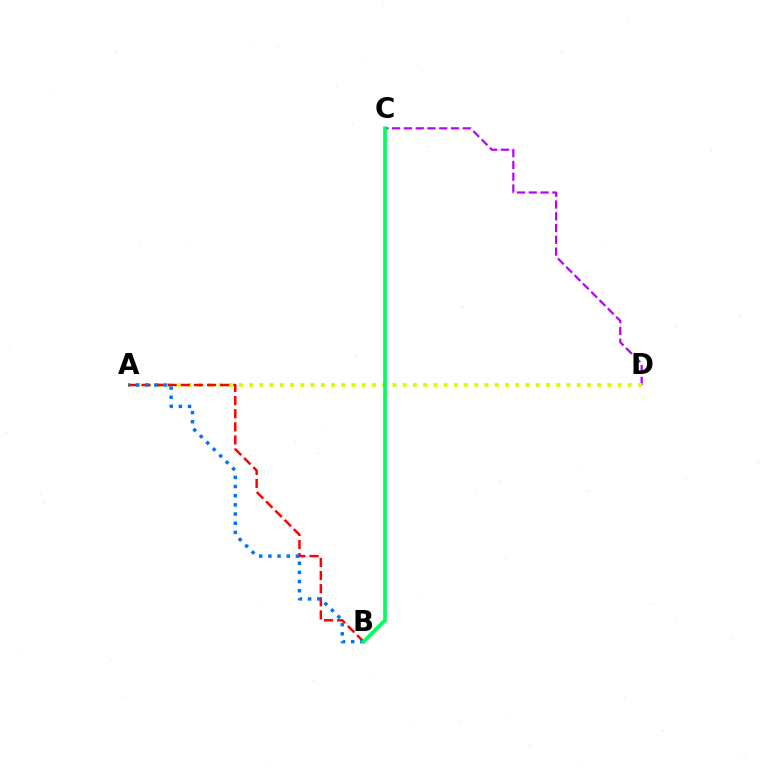{('C', 'D'): [{'color': '#b900ff', 'line_style': 'dashed', 'thickness': 1.6}], ('A', 'D'): [{'color': '#d1ff00', 'line_style': 'dotted', 'thickness': 2.78}], ('A', 'B'): [{'color': '#ff0000', 'line_style': 'dashed', 'thickness': 1.78}, {'color': '#0074ff', 'line_style': 'dotted', 'thickness': 2.49}], ('B', 'C'): [{'color': '#00ff5c', 'line_style': 'solid', 'thickness': 2.65}]}